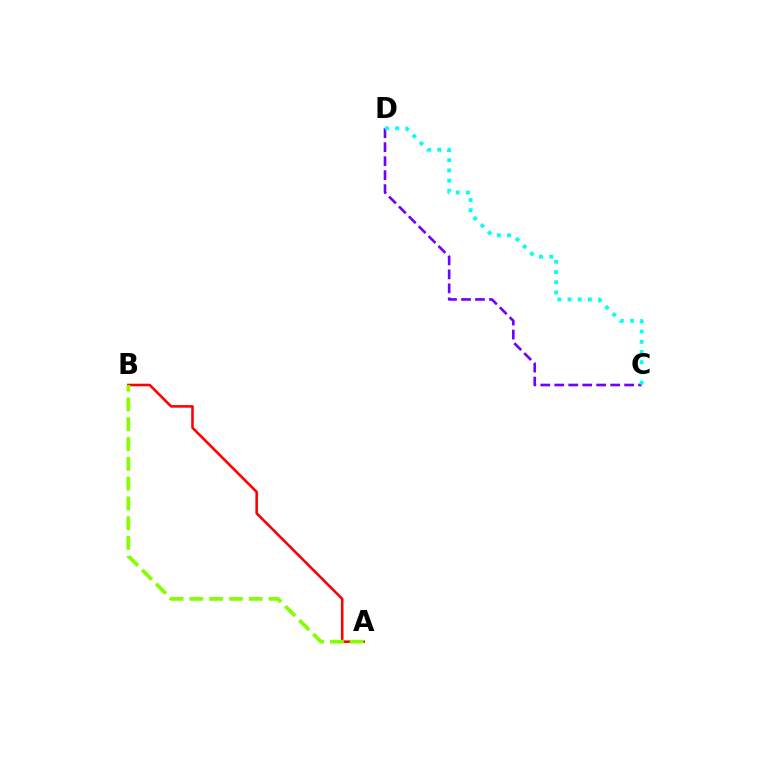{('C', 'D'): [{'color': '#7200ff', 'line_style': 'dashed', 'thickness': 1.9}, {'color': '#00fff6', 'line_style': 'dotted', 'thickness': 2.77}], ('A', 'B'): [{'color': '#ff0000', 'line_style': 'solid', 'thickness': 1.86}, {'color': '#84ff00', 'line_style': 'dashed', 'thickness': 2.69}]}